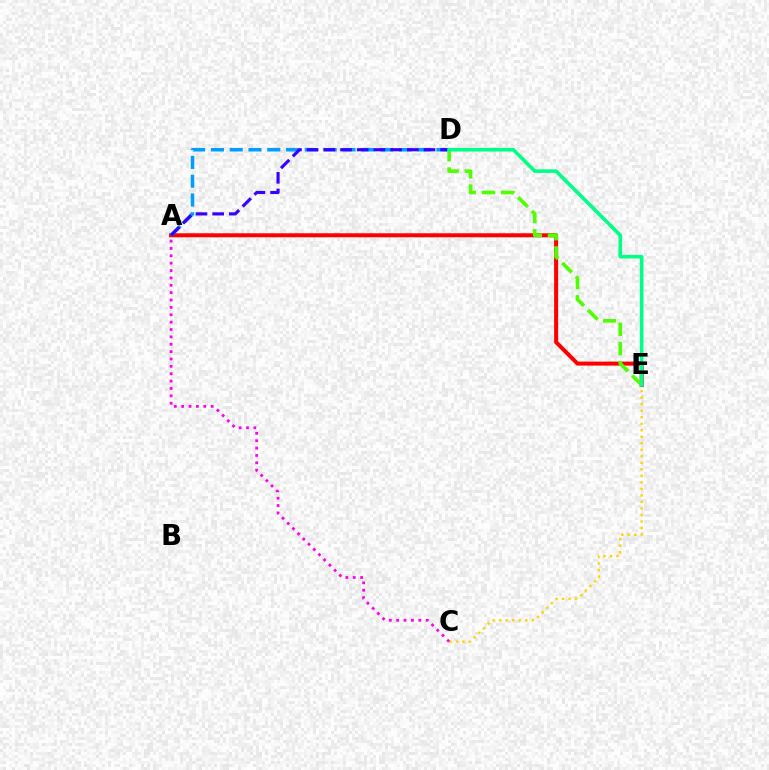{('A', 'E'): [{'color': '#ff0000', 'line_style': 'solid', 'thickness': 2.88}], ('A', 'D'): [{'color': '#009eff', 'line_style': 'dashed', 'thickness': 2.55}, {'color': '#3700ff', 'line_style': 'dashed', 'thickness': 2.27}], ('D', 'E'): [{'color': '#4fff00', 'line_style': 'dashed', 'thickness': 2.62}, {'color': '#00ff86', 'line_style': 'solid', 'thickness': 2.6}], ('C', 'E'): [{'color': '#ffd500', 'line_style': 'dotted', 'thickness': 1.77}], ('A', 'C'): [{'color': '#ff00ed', 'line_style': 'dotted', 'thickness': 2.0}]}